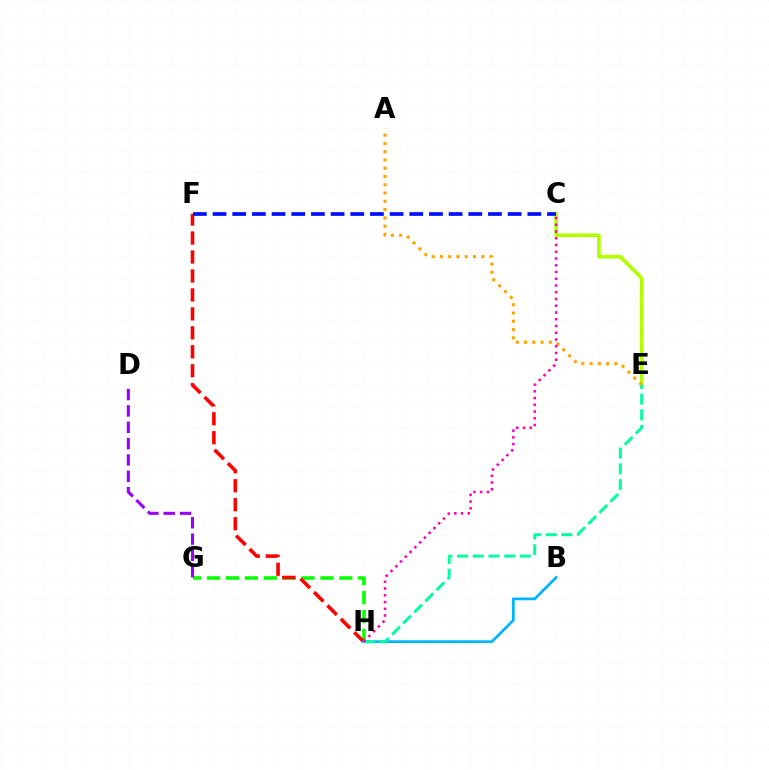{('G', 'H'): [{'color': '#08ff00', 'line_style': 'dashed', 'thickness': 2.57}], ('C', 'E'): [{'color': '#b3ff00', 'line_style': 'solid', 'thickness': 2.66}], ('F', 'H'): [{'color': '#ff0000', 'line_style': 'dashed', 'thickness': 2.58}], ('B', 'H'): [{'color': '#00b5ff', 'line_style': 'solid', 'thickness': 1.99}], ('A', 'E'): [{'color': '#ffa500', 'line_style': 'dotted', 'thickness': 2.25}], ('D', 'G'): [{'color': '#9b00ff', 'line_style': 'dashed', 'thickness': 2.22}], ('C', 'F'): [{'color': '#0010ff', 'line_style': 'dashed', 'thickness': 2.67}], ('E', 'H'): [{'color': '#00ff9d', 'line_style': 'dashed', 'thickness': 2.13}], ('C', 'H'): [{'color': '#ff00bd', 'line_style': 'dotted', 'thickness': 1.83}]}